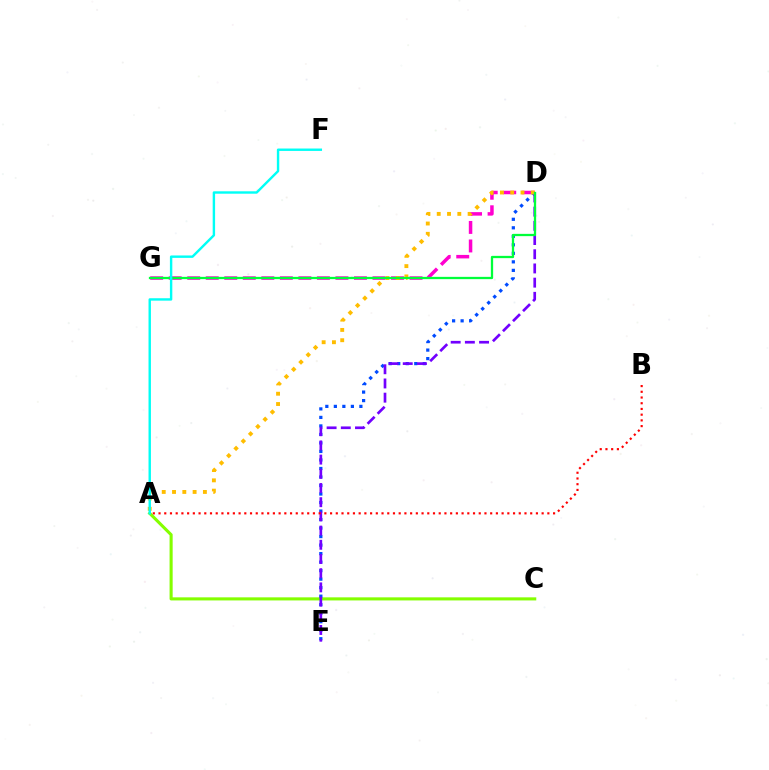{('A', 'C'): [{'color': '#84ff00', 'line_style': 'solid', 'thickness': 2.23}], ('D', 'G'): [{'color': '#ff00cf', 'line_style': 'dashed', 'thickness': 2.52}, {'color': '#00ff39', 'line_style': 'solid', 'thickness': 1.64}], ('D', 'E'): [{'color': '#004bff', 'line_style': 'dotted', 'thickness': 2.31}, {'color': '#7200ff', 'line_style': 'dashed', 'thickness': 1.93}], ('A', 'D'): [{'color': '#ffbd00', 'line_style': 'dotted', 'thickness': 2.8}], ('A', 'B'): [{'color': '#ff0000', 'line_style': 'dotted', 'thickness': 1.55}], ('A', 'F'): [{'color': '#00fff6', 'line_style': 'solid', 'thickness': 1.73}]}